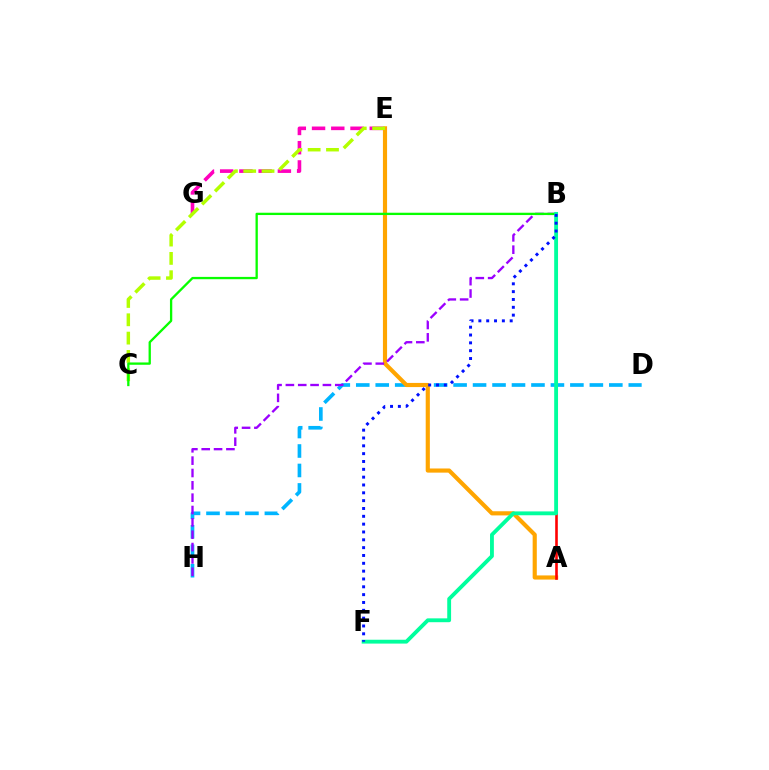{('D', 'H'): [{'color': '#00b5ff', 'line_style': 'dashed', 'thickness': 2.64}], ('A', 'E'): [{'color': '#ffa500', 'line_style': 'solid', 'thickness': 2.99}], ('E', 'G'): [{'color': '#ff00bd', 'line_style': 'dashed', 'thickness': 2.61}], ('A', 'B'): [{'color': '#ff0000', 'line_style': 'solid', 'thickness': 1.88}], ('C', 'E'): [{'color': '#b3ff00', 'line_style': 'dashed', 'thickness': 2.49}], ('B', 'H'): [{'color': '#9b00ff', 'line_style': 'dashed', 'thickness': 1.68}], ('B', 'C'): [{'color': '#08ff00', 'line_style': 'solid', 'thickness': 1.67}], ('B', 'F'): [{'color': '#00ff9d', 'line_style': 'solid', 'thickness': 2.77}, {'color': '#0010ff', 'line_style': 'dotted', 'thickness': 2.13}]}